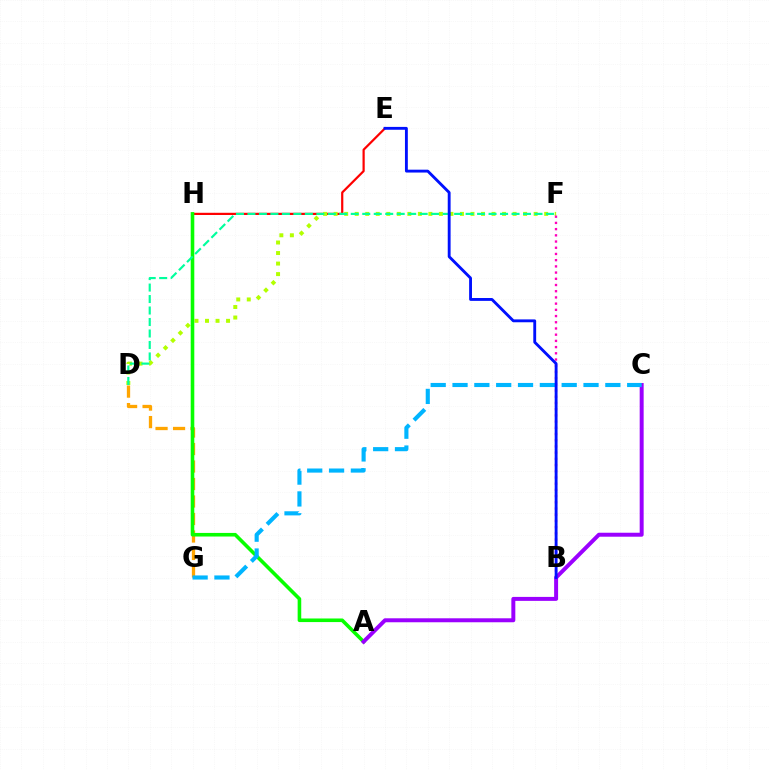{('E', 'H'): [{'color': '#ff0000', 'line_style': 'solid', 'thickness': 1.59}], ('D', 'F'): [{'color': '#b3ff00', 'line_style': 'dotted', 'thickness': 2.86}, {'color': '#00ff9d', 'line_style': 'dashed', 'thickness': 1.56}], ('B', 'F'): [{'color': '#ff00bd', 'line_style': 'dotted', 'thickness': 1.69}], ('D', 'G'): [{'color': '#ffa500', 'line_style': 'dashed', 'thickness': 2.38}], ('A', 'H'): [{'color': '#08ff00', 'line_style': 'solid', 'thickness': 2.59}], ('A', 'C'): [{'color': '#9b00ff', 'line_style': 'solid', 'thickness': 2.86}], ('C', 'G'): [{'color': '#00b5ff', 'line_style': 'dashed', 'thickness': 2.97}], ('B', 'E'): [{'color': '#0010ff', 'line_style': 'solid', 'thickness': 2.06}]}